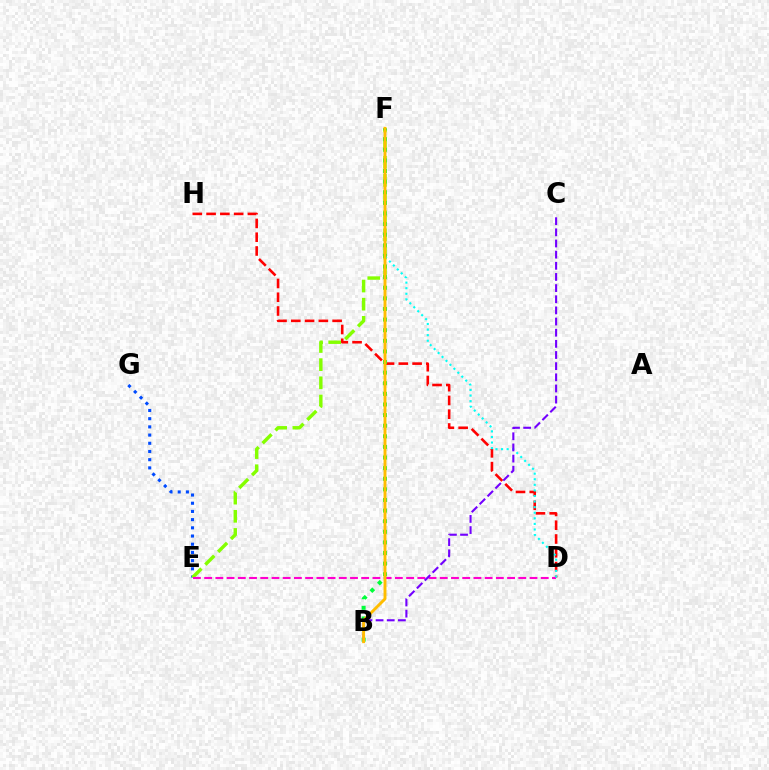{('D', 'H'): [{'color': '#ff0000', 'line_style': 'dashed', 'thickness': 1.87}], ('E', 'G'): [{'color': '#004bff', 'line_style': 'dotted', 'thickness': 2.23}], ('E', 'F'): [{'color': '#84ff00', 'line_style': 'dashed', 'thickness': 2.47}], ('D', 'E'): [{'color': '#ff00cf', 'line_style': 'dashed', 'thickness': 1.52}], ('B', 'F'): [{'color': '#00ff39', 'line_style': 'dotted', 'thickness': 2.88}, {'color': '#ffbd00', 'line_style': 'solid', 'thickness': 2.1}], ('D', 'F'): [{'color': '#00fff6', 'line_style': 'dotted', 'thickness': 1.52}], ('B', 'C'): [{'color': '#7200ff', 'line_style': 'dashed', 'thickness': 1.51}]}